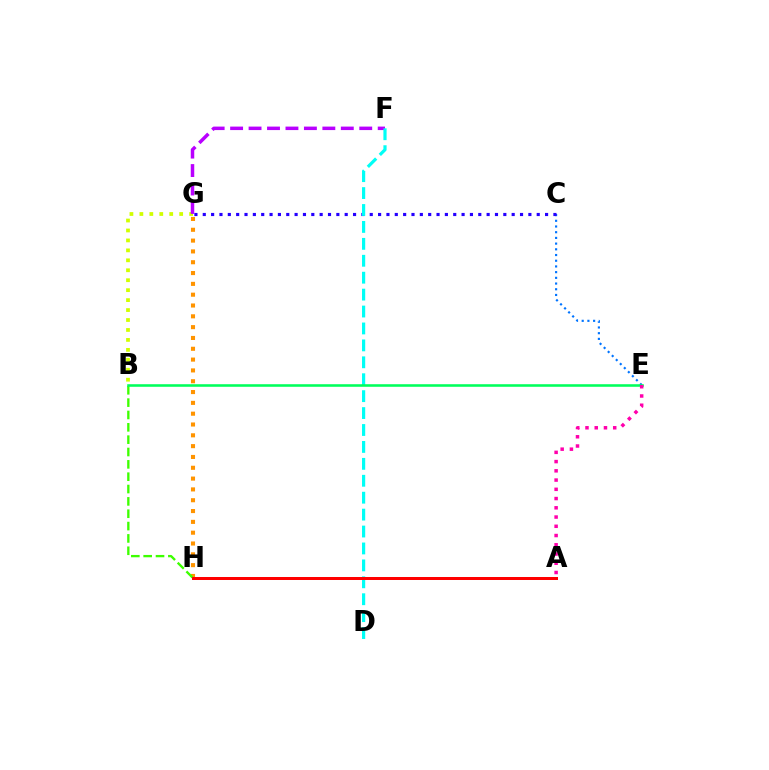{('B', 'G'): [{'color': '#d1ff00', 'line_style': 'dotted', 'thickness': 2.7}], ('C', 'E'): [{'color': '#0074ff', 'line_style': 'dotted', 'thickness': 1.55}], ('F', 'G'): [{'color': '#b900ff', 'line_style': 'dashed', 'thickness': 2.51}], ('C', 'G'): [{'color': '#2500ff', 'line_style': 'dotted', 'thickness': 2.27}], ('G', 'H'): [{'color': '#ff9400', 'line_style': 'dotted', 'thickness': 2.94}], ('B', 'H'): [{'color': '#3dff00', 'line_style': 'dashed', 'thickness': 1.68}], ('D', 'F'): [{'color': '#00fff6', 'line_style': 'dashed', 'thickness': 2.3}], ('A', 'H'): [{'color': '#ff0000', 'line_style': 'solid', 'thickness': 2.16}], ('B', 'E'): [{'color': '#00ff5c', 'line_style': 'solid', 'thickness': 1.85}], ('A', 'E'): [{'color': '#ff00ac', 'line_style': 'dotted', 'thickness': 2.51}]}